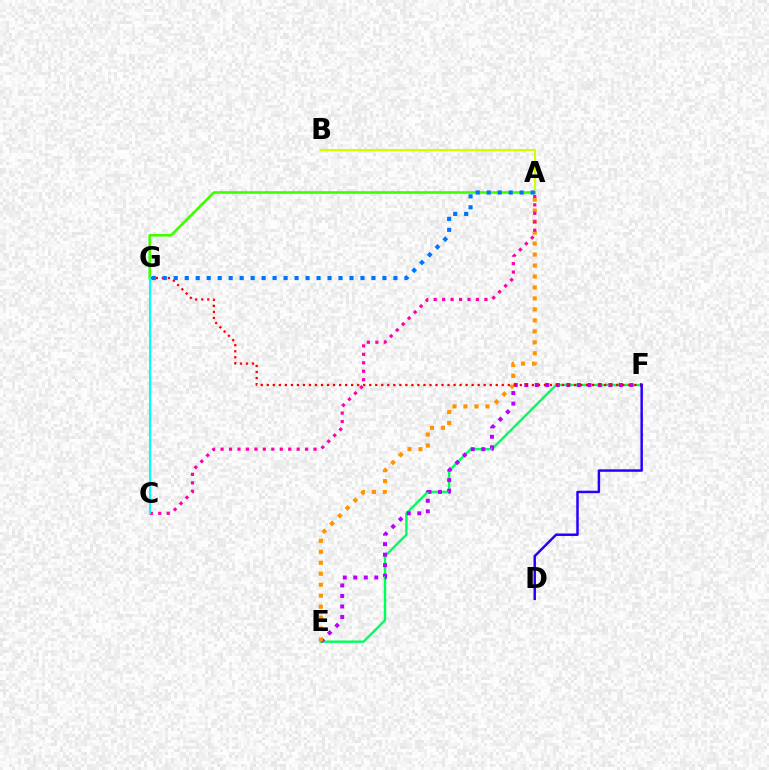{('E', 'F'): [{'color': '#00ff5c', 'line_style': 'solid', 'thickness': 1.74}, {'color': '#b900ff', 'line_style': 'dotted', 'thickness': 2.86}], ('A', 'E'): [{'color': '#ff9400', 'line_style': 'dotted', 'thickness': 2.98}], ('A', 'B'): [{'color': '#d1ff00', 'line_style': 'solid', 'thickness': 1.54}], ('A', 'G'): [{'color': '#3dff00', 'line_style': 'solid', 'thickness': 1.87}, {'color': '#0074ff', 'line_style': 'dotted', 'thickness': 2.98}], ('F', 'G'): [{'color': '#ff0000', 'line_style': 'dotted', 'thickness': 1.64}], ('A', 'C'): [{'color': '#ff00ac', 'line_style': 'dotted', 'thickness': 2.3}], ('D', 'F'): [{'color': '#2500ff', 'line_style': 'solid', 'thickness': 1.78}], ('C', 'G'): [{'color': '#00fff6', 'line_style': 'solid', 'thickness': 1.51}]}